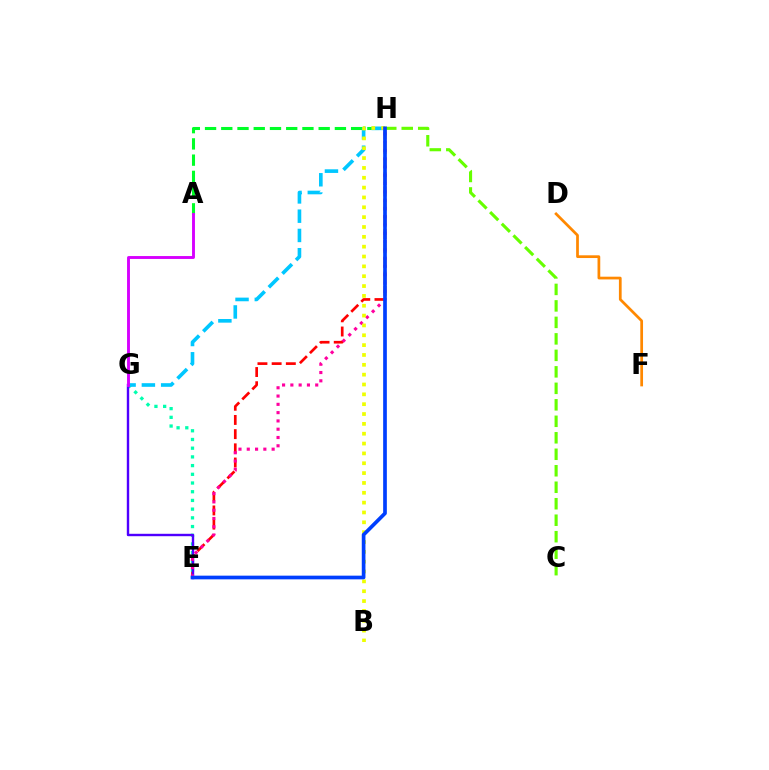{('E', 'H'): [{'color': '#ff0000', 'line_style': 'dashed', 'thickness': 1.93}, {'color': '#ff00a0', 'line_style': 'dotted', 'thickness': 2.25}, {'color': '#003fff', 'line_style': 'solid', 'thickness': 2.65}], ('E', 'G'): [{'color': '#00ffaf', 'line_style': 'dotted', 'thickness': 2.37}, {'color': '#4f00ff', 'line_style': 'solid', 'thickness': 1.73}], ('A', 'H'): [{'color': '#00ff27', 'line_style': 'dashed', 'thickness': 2.21}], ('C', 'H'): [{'color': '#66ff00', 'line_style': 'dashed', 'thickness': 2.24}], ('D', 'F'): [{'color': '#ff8800', 'line_style': 'solid', 'thickness': 1.97}], ('G', 'H'): [{'color': '#00c7ff', 'line_style': 'dashed', 'thickness': 2.62}], ('B', 'H'): [{'color': '#eeff00', 'line_style': 'dotted', 'thickness': 2.67}], ('A', 'G'): [{'color': '#d600ff', 'line_style': 'solid', 'thickness': 2.09}]}